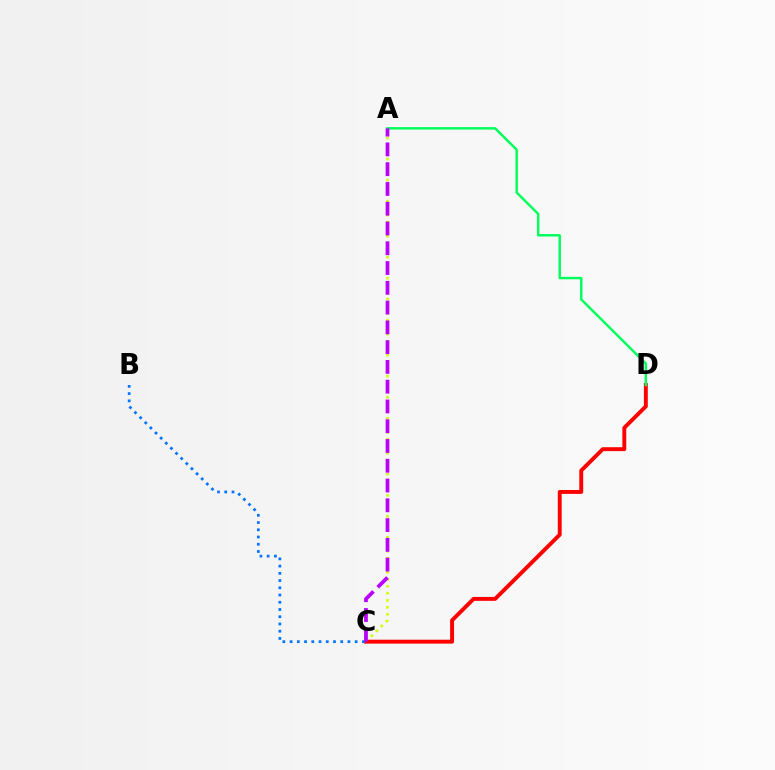{('A', 'C'): [{'color': '#d1ff00', 'line_style': 'dotted', 'thickness': 1.9}, {'color': '#b900ff', 'line_style': 'dashed', 'thickness': 2.69}], ('C', 'D'): [{'color': '#ff0000', 'line_style': 'solid', 'thickness': 2.81}], ('B', 'C'): [{'color': '#0074ff', 'line_style': 'dotted', 'thickness': 1.96}], ('A', 'D'): [{'color': '#00ff5c', 'line_style': 'solid', 'thickness': 1.77}]}